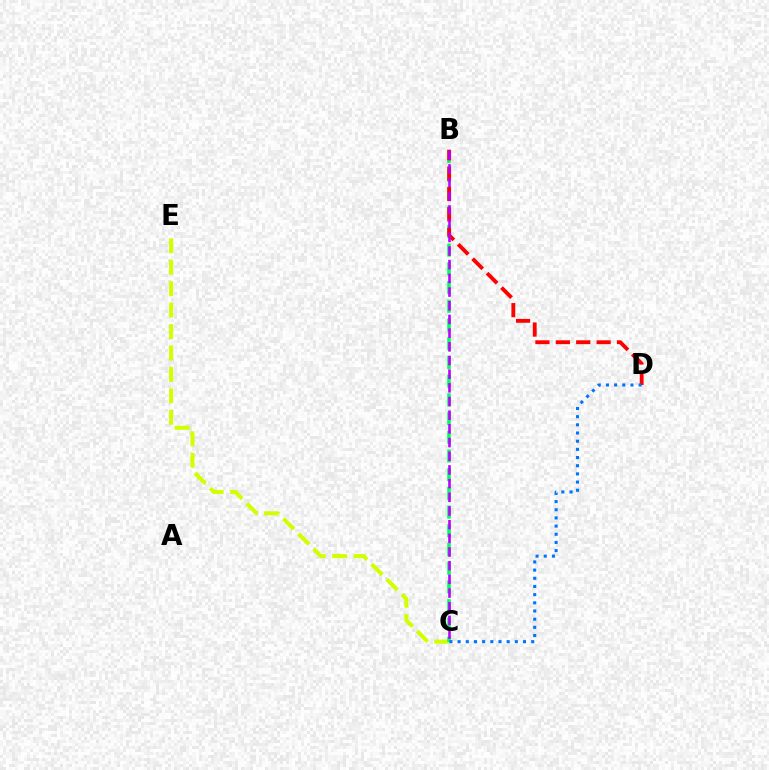{('C', 'E'): [{'color': '#d1ff00', 'line_style': 'dashed', 'thickness': 2.91}], ('B', 'C'): [{'color': '#00ff5c', 'line_style': 'dashed', 'thickness': 2.54}, {'color': '#b900ff', 'line_style': 'dashed', 'thickness': 1.86}], ('B', 'D'): [{'color': '#ff0000', 'line_style': 'dashed', 'thickness': 2.77}], ('C', 'D'): [{'color': '#0074ff', 'line_style': 'dotted', 'thickness': 2.22}]}